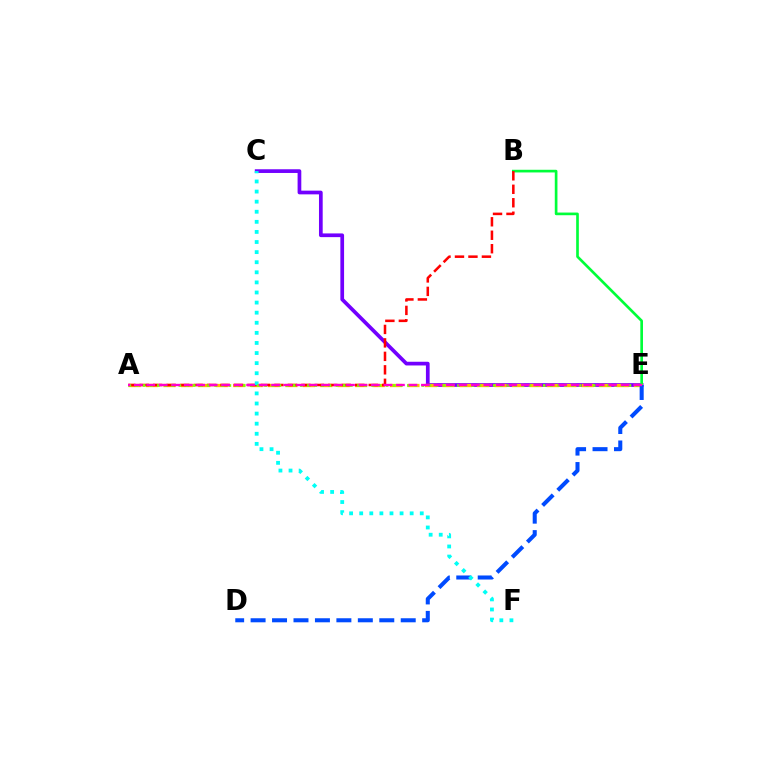{('C', 'E'): [{'color': '#7200ff', 'line_style': 'solid', 'thickness': 2.67}], ('B', 'E'): [{'color': '#00ff39', 'line_style': 'solid', 'thickness': 1.92}], ('A', 'E'): [{'color': '#ffbd00', 'line_style': 'dashed', 'thickness': 2.37}, {'color': '#84ff00', 'line_style': 'dotted', 'thickness': 1.94}, {'color': '#ff00cf', 'line_style': 'dashed', 'thickness': 1.7}], ('A', 'B'): [{'color': '#ff0000', 'line_style': 'dashed', 'thickness': 1.83}], ('D', 'E'): [{'color': '#004bff', 'line_style': 'dashed', 'thickness': 2.91}], ('C', 'F'): [{'color': '#00fff6', 'line_style': 'dotted', 'thickness': 2.74}]}